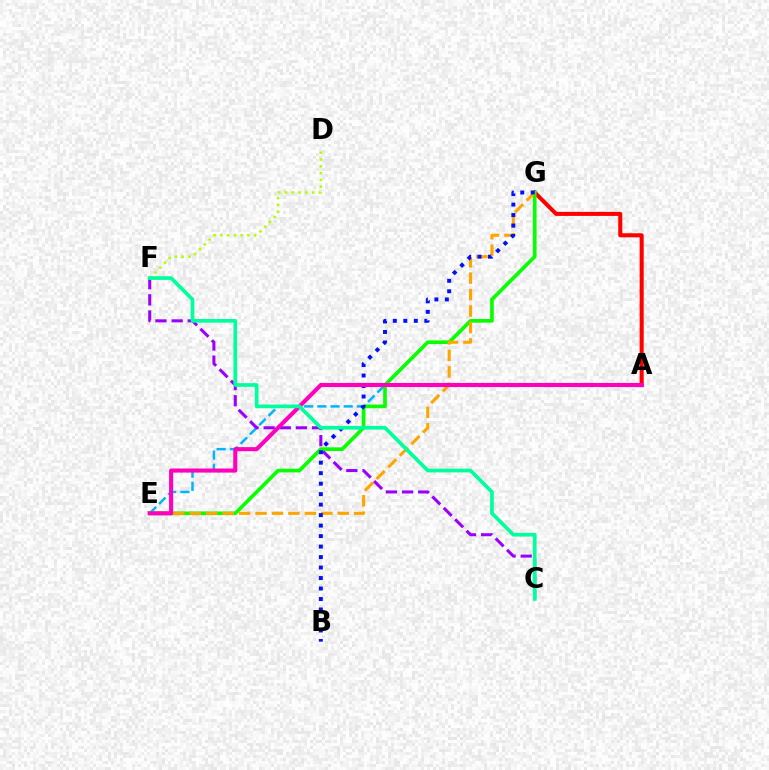{('A', 'E'): [{'color': '#00b5ff', 'line_style': 'dashed', 'thickness': 1.79}, {'color': '#ff00bd', 'line_style': 'solid', 'thickness': 2.94}], ('D', 'F'): [{'color': '#b3ff00', 'line_style': 'dotted', 'thickness': 1.84}], ('C', 'F'): [{'color': '#9b00ff', 'line_style': 'dashed', 'thickness': 2.19}, {'color': '#00ff9d', 'line_style': 'solid', 'thickness': 2.65}], ('A', 'G'): [{'color': '#ff0000', 'line_style': 'solid', 'thickness': 2.92}], ('E', 'G'): [{'color': '#08ff00', 'line_style': 'solid', 'thickness': 2.64}, {'color': '#ffa500', 'line_style': 'dashed', 'thickness': 2.23}], ('B', 'G'): [{'color': '#0010ff', 'line_style': 'dotted', 'thickness': 2.85}]}